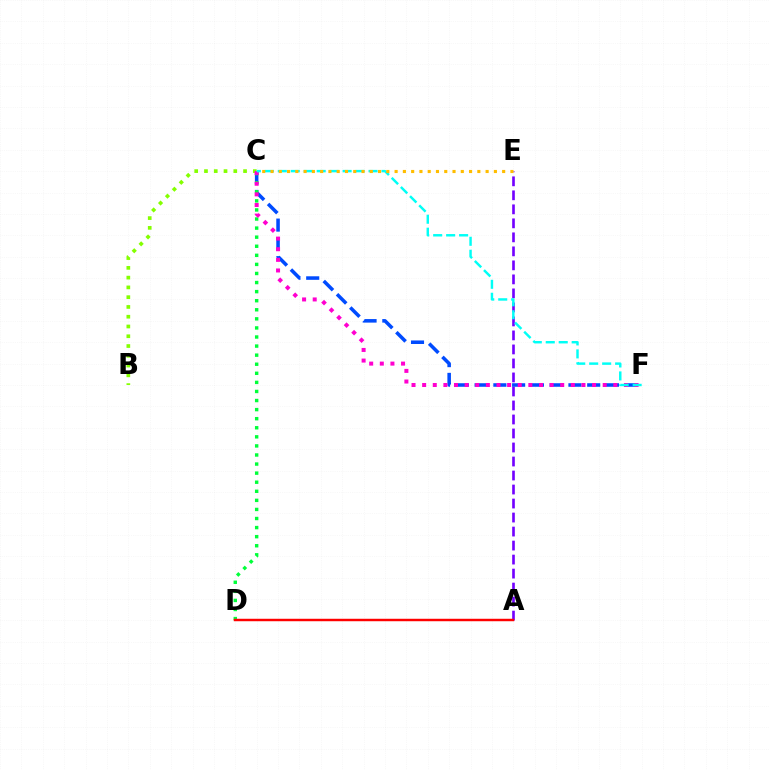{('A', 'E'): [{'color': '#7200ff', 'line_style': 'dashed', 'thickness': 1.9}], ('C', 'F'): [{'color': '#004bff', 'line_style': 'dashed', 'thickness': 2.55}, {'color': '#ff00cf', 'line_style': 'dotted', 'thickness': 2.89}, {'color': '#00fff6', 'line_style': 'dashed', 'thickness': 1.76}], ('C', 'D'): [{'color': '#00ff39', 'line_style': 'dotted', 'thickness': 2.47}], ('B', 'C'): [{'color': '#84ff00', 'line_style': 'dotted', 'thickness': 2.65}], ('A', 'D'): [{'color': '#ff0000', 'line_style': 'solid', 'thickness': 1.77}], ('C', 'E'): [{'color': '#ffbd00', 'line_style': 'dotted', 'thickness': 2.25}]}